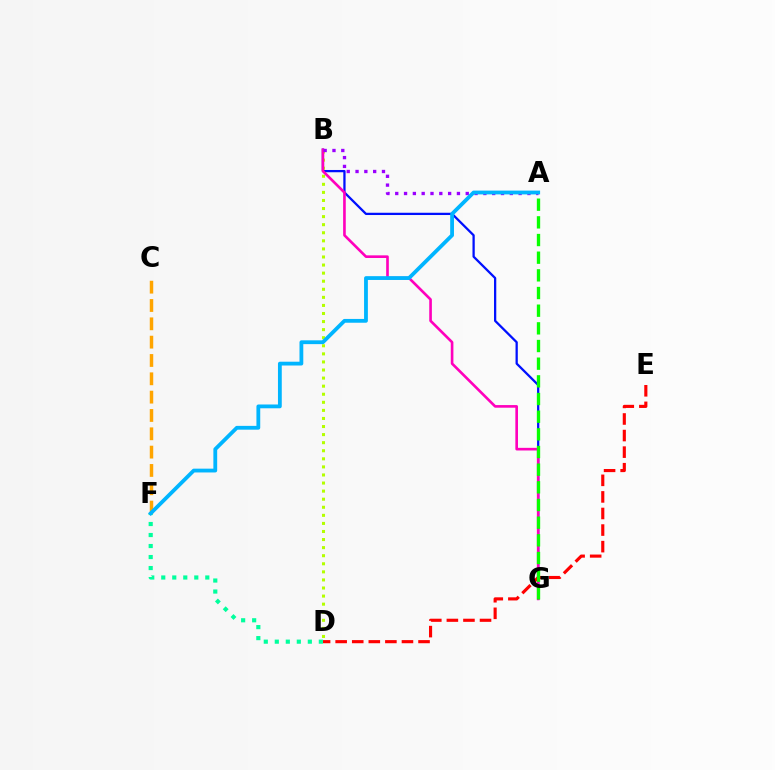{('B', 'G'): [{'color': '#0010ff', 'line_style': 'solid', 'thickness': 1.64}, {'color': '#ff00bd', 'line_style': 'solid', 'thickness': 1.9}], ('B', 'D'): [{'color': '#b3ff00', 'line_style': 'dotted', 'thickness': 2.19}], ('C', 'F'): [{'color': '#ffa500', 'line_style': 'dashed', 'thickness': 2.49}], ('D', 'E'): [{'color': '#ff0000', 'line_style': 'dashed', 'thickness': 2.25}], ('A', 'B'): [{'color': '#9b00ff', 'line_style': 'dotted', 'thickness': 2.39}], ('A', 'G'): [{'color': '#08ff00', 'line_style': 'dashed', 'thickness': 2.4}], ('D', 'F'): [{'color': '#00ff9d', 'line_style': 'dotted', 'thickness': 2.99}], ('A', 'F'): [{'color': '#00b5ff', 'line_style': 'solid', 'thickness': 2.74}]}